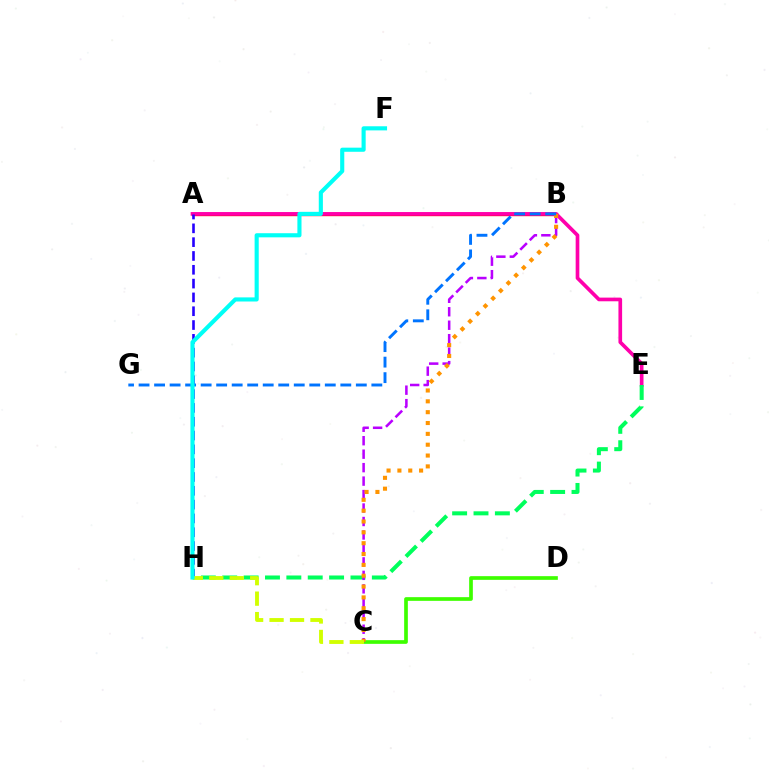{('A', 'B'): [{'color': '#ff0000', 'line_style': 'solid', 'thickness': 2.41}], ('C', 'D'): [{'color': '#3dff00', 'line_style': 'solid', 'thickness': 2.65}], ('A', 'E'): [{'color': '#ff00ac', 'line_style': 'solid', 'thickness': 2.64}], ('E', 'H'): [{'color': '#00ff5c', 'line_style': 'dashed', 'thickness': 2.9}], ('B', 'C'): [{'color': '#b900ff', 'line_style': 'dashed', 'thickness': 1.83}, {'color': '#ff9400', 'line_style': 'dotted', 'thickness': 2.95}], ('A', 'H'): [{'color': '#2500ff', 'line_style': 'dashed', 'thickness': 1.88}], ('C', 'H'): [{'color': '#d1ff00', 'line_style': 'dashed', 'thickness': 2.78}], ('B', 'G'): [{'color': '#0074ff', 'line_style': 'dashed', 'thickness': 2.11}], ('F', 'H'): [{'color': '#00fff6', 'line_style': 'solid', 'thickness': 2.96}]}